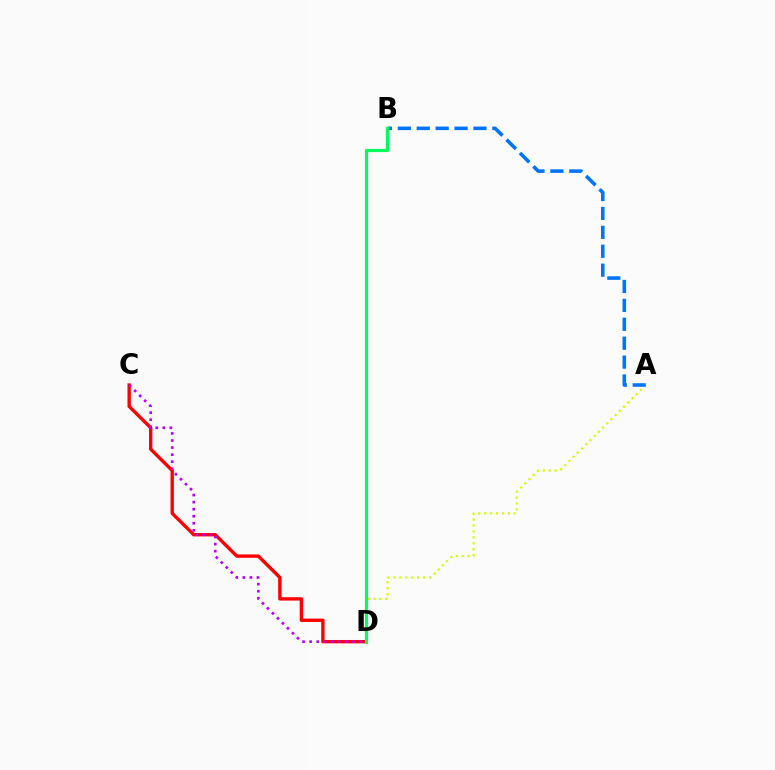{('A', 'D'): [{'color': '#d1ff00', 'line_style': 'dotted', 'thickness': 1.61}], ('C', 'D'): [{'color': '#ff0000', 'line_style': 'solid', 'thickness': 2.42}, {'color': '#b900ff', 'line_style': 'dotted', 'thickness': 1.92}], ('A', 'B'): [{'color': '#0074ff', 'line_style': 'dashed', 'thickness': 2.57}], ('B', 'D'): [{'color': '#00ff5c', 'line_style': 'solid', 'thickness': 2.3}]}